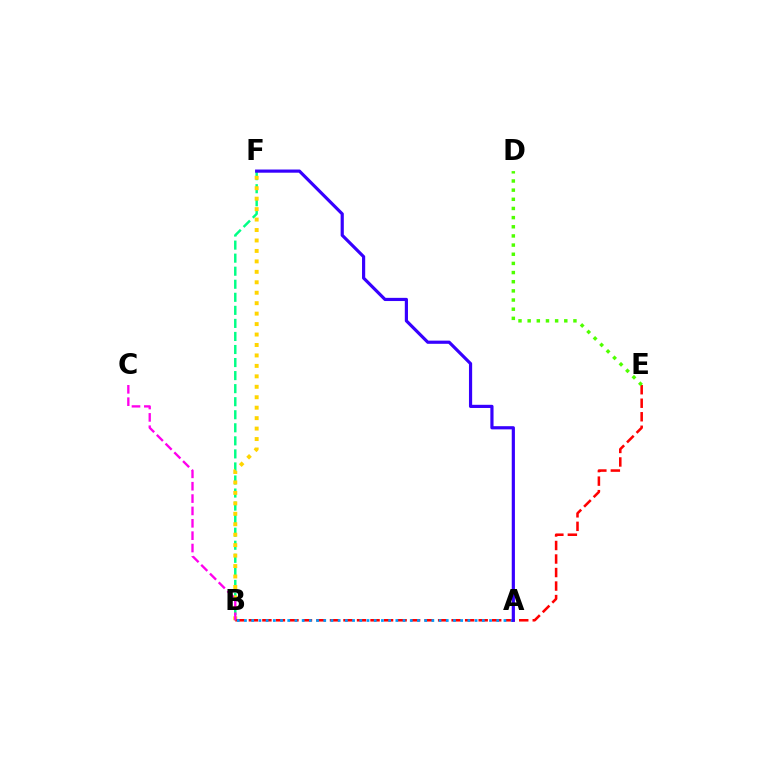{('B', 'F'): [{'color': '#00ff86', 'line_style': 'dashed', 'thickness': 1.77}, {'color': '#ffd500', 'line_style': 'dotted', 'thickness': 2.84}], ('B', 'E'): [{'color': '#ff0000', 'line_style': 'dashed', 'thickness': 1.84}], ('B', 'C'): [{'color': '#ff00ed', 'line_style': 'dashed', 'thickness': 1.68}], ('A', 'B'): [{'color': '#009eff', 'line_style': 'dotted', 'thickness': 1.96}], ('D', 'E'): [{'color': '#4fff00', 'line_style': 'dotted', 'thickness': 2.49}], ('A', 'F'): [{'color': '#3700ff', 'line_style': 'solid', 'thickness': 2.29}]}